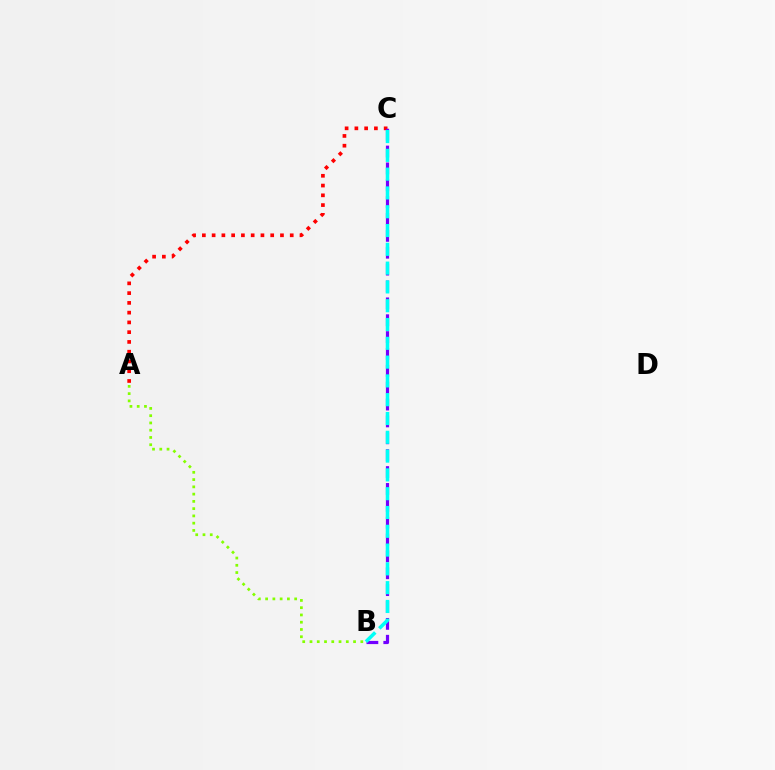{('A', 'C'): [{'color': '#ff0000', 'line_style': 'dotted', 'thickness': 2.65}], ('B', 'C'): [{'color': '#7200ff', 'line_style': 'dashed', 'thickness': 2.29}, {'color': '#00fff6', 'line_style': 'dashed', 'thickness': 2.55}], ('A', 'B'): [{'color': '#84ff00', 'line_style': 'dotted', 'thickness': 1.97}]}